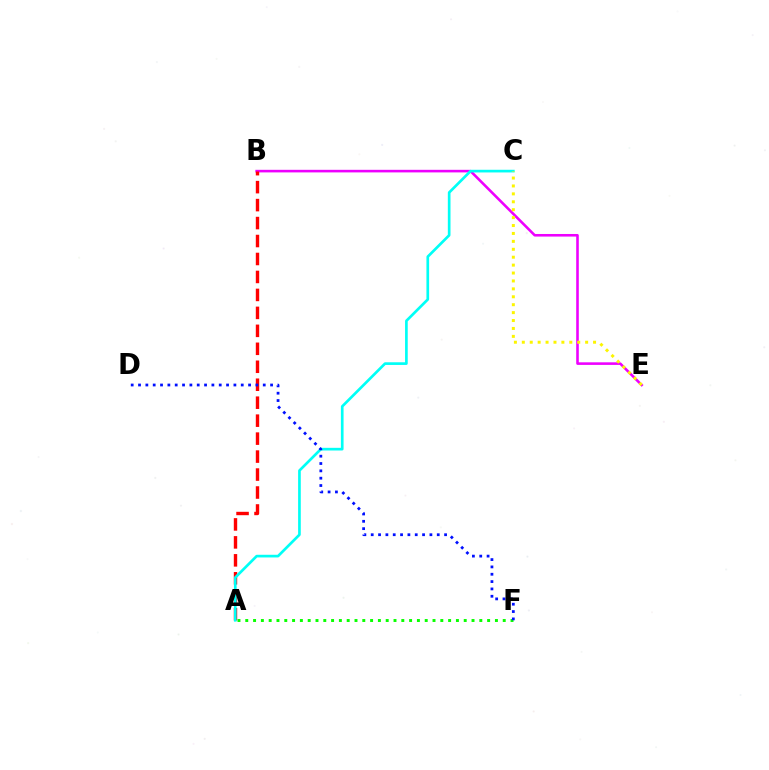{('B', 'E'): [{'color': '#ee00ff', 'line_style': 'solid', 'thickness': 1.86}], ('A', 'B'): [{'color': '#ff0000', 'line_style': 'dashed', 'thickness': 2.44}], ('A', 'C'): [{'color': '#00fff6', 'line_style': 'solid', 'thickness': 1.93}], ('A', 'F'): [{'color': '#08ff00', 'line_style': 'dotted', 'thickness': 2.12}], ('D', 'F'): [{'color': '#0010ff', 'line_style': 'dotted', 'thickness': 1.99}], ('C', 'E'): [{'color': '#fcf500', 'line_style': 'dotted', 'thickness': 2.15}]}